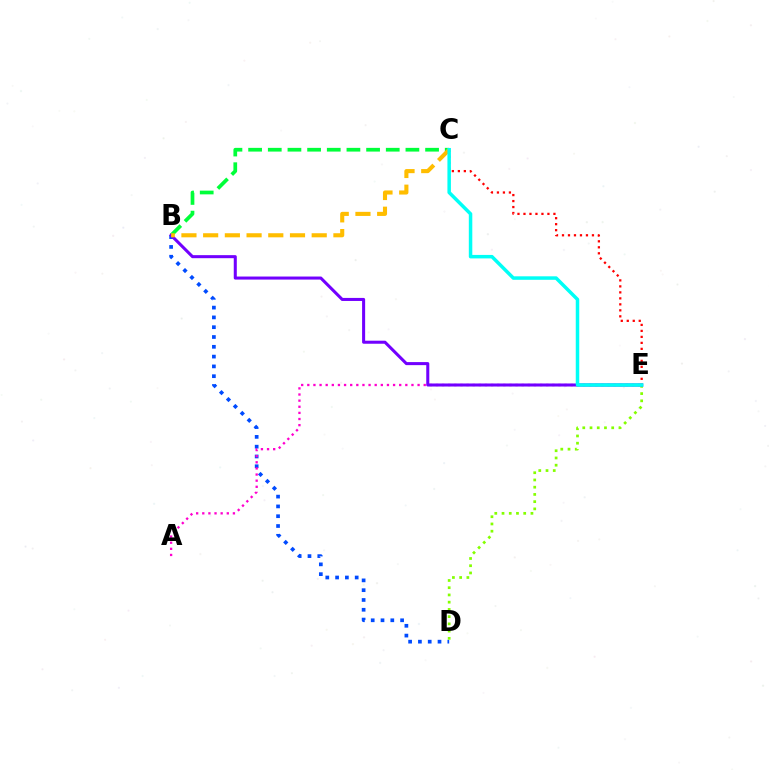{('B', 'D'): [{'color': '#004bff', 'line_style': 'dotted', 'thickness': 2.66}], ('B', 'C'): [{'color': '#00ff39', 'line_style': 'dashed', 'thickness': 2.67}, {'color': '#ffbd00', 'line_style': 'dashed', 'thickness': 2.95}], ('A', 'E'): [{'color': '#ff00cf', 'line_style': 'dotted', 'thickness': 1.66}], ('D', 'E'): [{'color': '#84ff00', 'line_style': 'dotted', 'thickness': 1.96}], ('B', 'E'): [{'color': '#7200ff', 'line_style': 'solid', 'thickness': 2.19}], ('C', 'E'): [{'color': '#ff0000', 'line_style': 'dotted', 'thickness': 1.63}, {'color': '#00fff6', 'line_style': 'solid', 'thickness': 2.52}]}